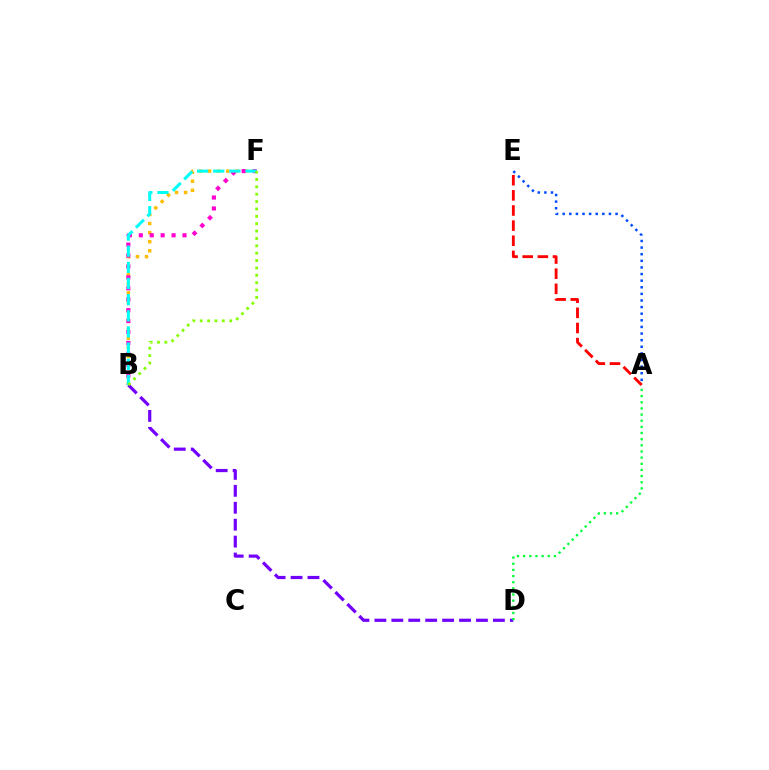{('A', 'E'): [{'color': '#ff0000', 'line_style': 'dashed', 'thickness': 2.06}, {'color': '#004bff', 'line_style': 'dotted', 'thickness': 1.8}], ('B', 'F'): [{'color': '#ffbd00', 'line_style': 'dotted', 'thickness': 2.46}, {'color': '#ff00cf', 'line_style': 'dotted', 'thickness': 2.97}, {'color': '#00fff6', 'line_style': 'dashed', 'thickness': 2.19}, {'color': '#84ff00', 'line_style': 'dotted', 'thickness': 2.0}], ('B', 'D'): [{'color': '#7200ff', 'line_style': 'dashed', 'thickness': 2.3}], ('A', 'D'): [{'color': '#00ff39', 'line_style': 'dotted', 'thickness': 1.67}]}